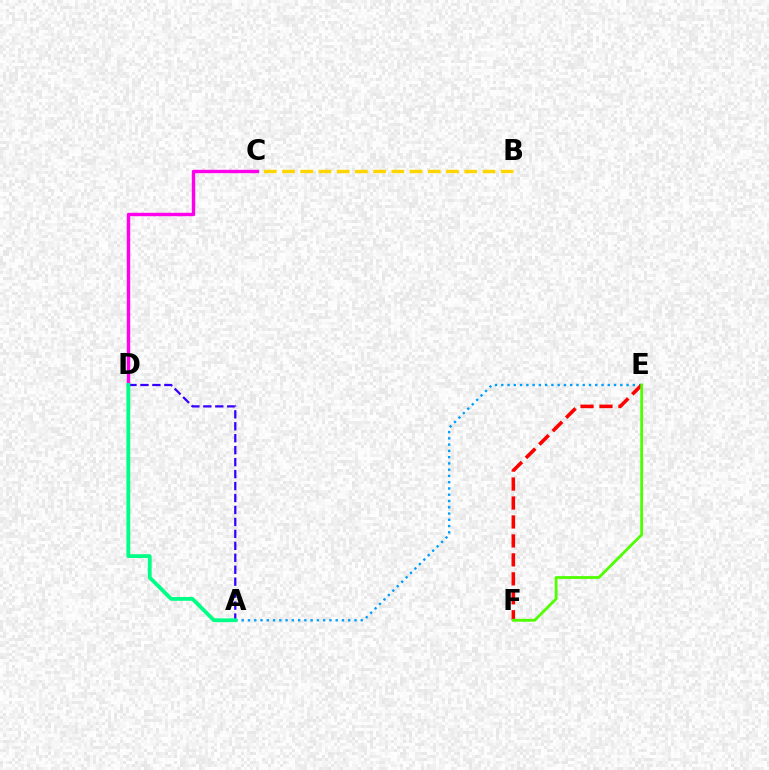{('A', 'E'): [{'color': '#009eff', 'line_style': 'dotted', 'thickness': 1.7}], ('B', 'C'): [{'color': '#ffd500', 'line_style': 'dashed', 'thickness': 2.48}], ('E', 'F'): [{'color': '#ff0000', 'line_style': 'dashed', 'thickness': 2.58}, {'color': '#4fff00', 'line_style': 'solid', 'thickness': 2.02}], ('A', 'D'): [{'color': '#3700ff', 'line_style': 'dashed', 'thickness': 1.62}, {'color': '#00ff86', 'line_style': 'solid', 'thickness': 2.75}], ('C', 'D'): [{'color': '#ff00ed', 'line_style': 'solid', 'thickness': 2.45}]}